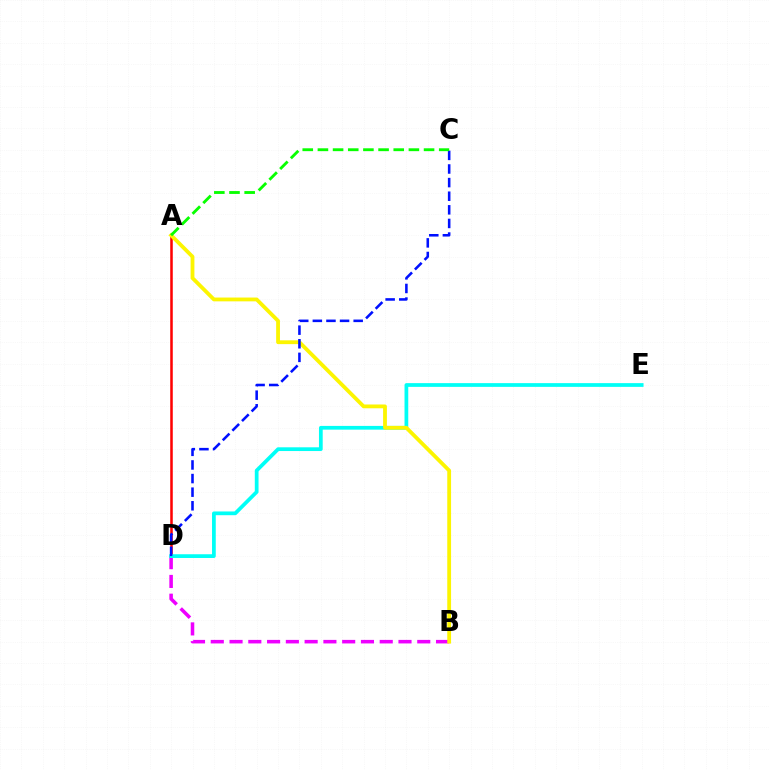{('A', 'D'): [{'color': '#ff0000', 'line_style': 'solid', 'thickness': 1.83}], ('B', 'D'): [{'color': '#ee00ff', 'line_style': 'dashed', 'thickness': 2.55}], ('D', 'E'): [{'color': '#00fff6', 'line_style': 'solid', 'thickness': 2.69}], ('A', 'B'): [{'color': '#fcf500', 'line_style': 'solid', 'thickness': 2.74}], ('C', 'D'): [{'color': '#0010ff', 'line_style': 'dashed', 'thickness': 1.85}], ('A', 'C'): [{'color': '#08ff00', 'line_style': 'dashed', 'thickness': 2.06}]}